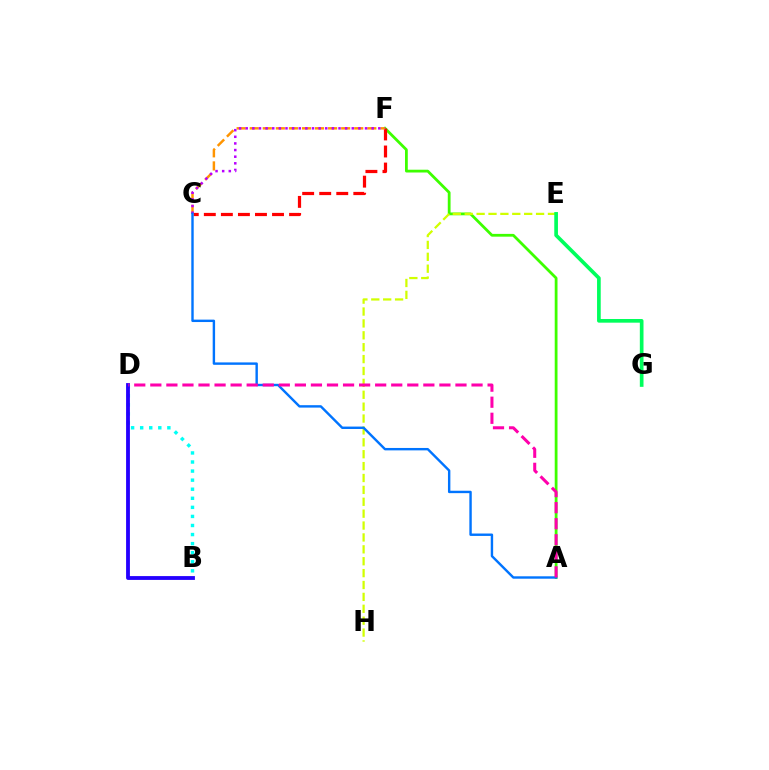{('A', 'F'): [{'color': '#3dff00', 'line_style': 'solid', 'thickness': 2.0}], ('C', 'F'): [{'color': '#ff0000', 'line_style': 'dashed', 'thickness': 2.32}, {'color': '#ff9400', 'line_style': 'dashed', 'thickness': 1.78}, {'color': '#b900ff', 'line_style': 'dotted', 'thickness': 1.8}], ('E', 'H'): [{'color': '#d1ff00', 'line_style': 'dashed', 'thickness': 1.62}], ('B', 'D'): [{'color': '#00fff6', 'line_style': 'dotted', 'thickness': 2.46}, {'color': '#2500ff', 'line_style': 'solid', 'thickness': 2.75}], ('E', 'G'): [{'color': '#00ff5c', 'line_style': 'solid', 'thickness': 2.65}], ('A', 'C'): [{'color': '#0074ff', 'line_style': 'solid', 'thickness': 1.73}], ('A', 'D'): [{'color': '#ff00ac', 'line_style': 'dashed', 'thickness': 2.18}]}